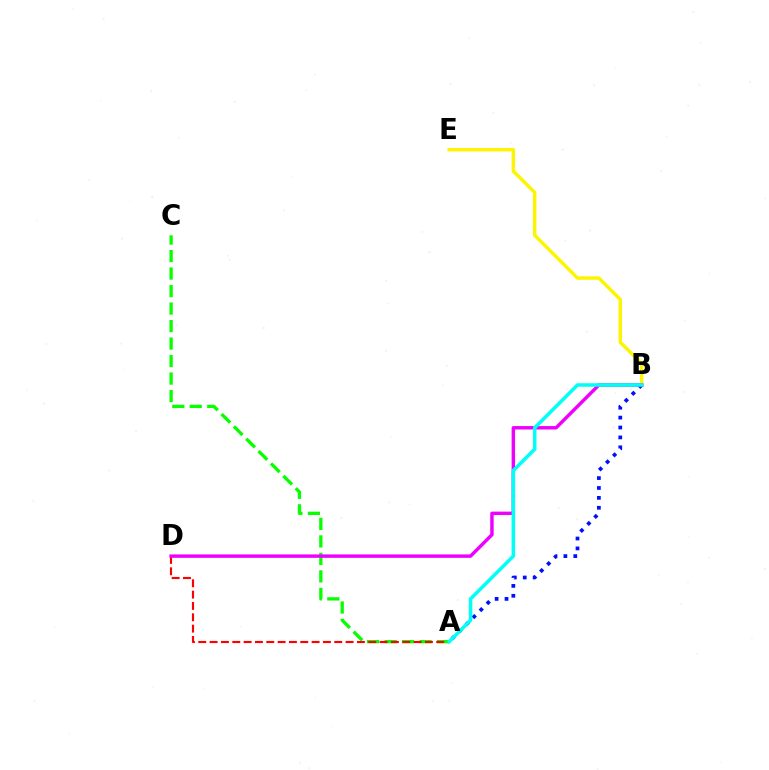{('A', 'C'): [{'color': '#08ff00', 'line_style': 'dashed', 'thickness': 2.38}], ('A', 'D'): [{'color': '#ff0000', 'line_style': 'dashed', 'thickness': 1.54}], ('B', 'E'): [{'color': '#fcf500', 'line_style': 'solid', 'thickness': 2.47}], ('B', 'D'): [{'color': '#ee00ff', 'line_style': 'solid', 'thickness': 2.47}], ('A', 'B'): [{'color': '#0010ff', 'line_style': 'dotted', 'thickness': 2.69}, {'color': '#00fff6', 'line_style': 'solid', 'thickness': 2.54}]}